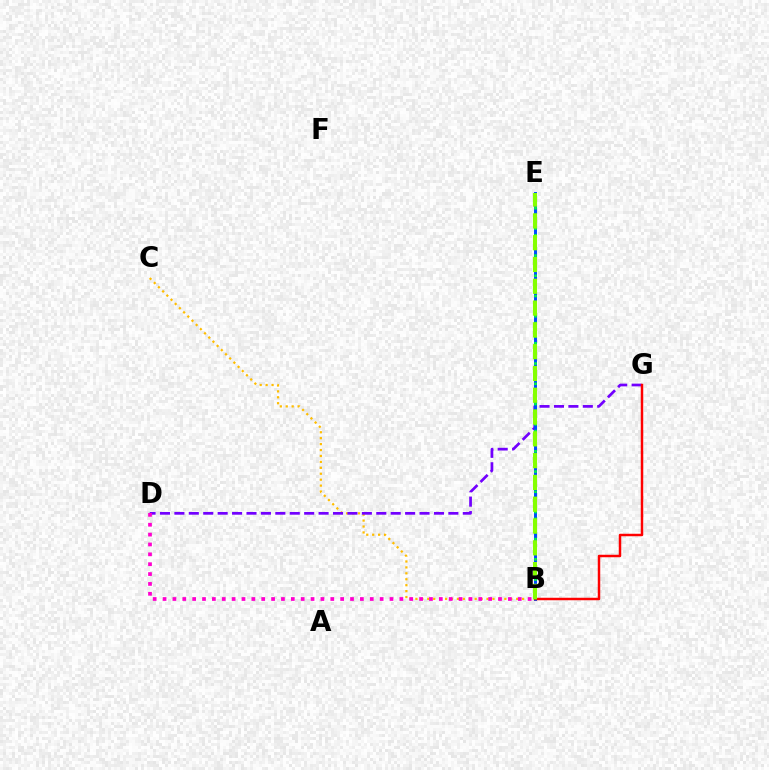{('B', 'E'): [{'color': '#00fff6', 'line_style': 'solid', 'thickness': 1.89}, {'color': '#004bff', 'line_style': 'solid', 'thickness': 2.12}, {'color': '#00ff39', 'line_style': 'dotted', 'thickness': 1.83}, {'color': '#84ff00', 'line_style': 'dashed', 'thickness': 2.96}], ('B', 'C'): [{'color': '#ffbd00', 'line_style': 'dotted', 'thickness': 1.61}], ('D', 'G'): [{'color': '#7200ff', 'line_style': 'dashed', 'thickness': 1.96}], ('B', 'G'): [{'color': '#ff0000', 'line_style': 'solid', 'thickness': 1.78}], ('B', 'D'): [{'color': '#ff00cf', 'line_style': 'dotted', 'thickness': 2.68}]}